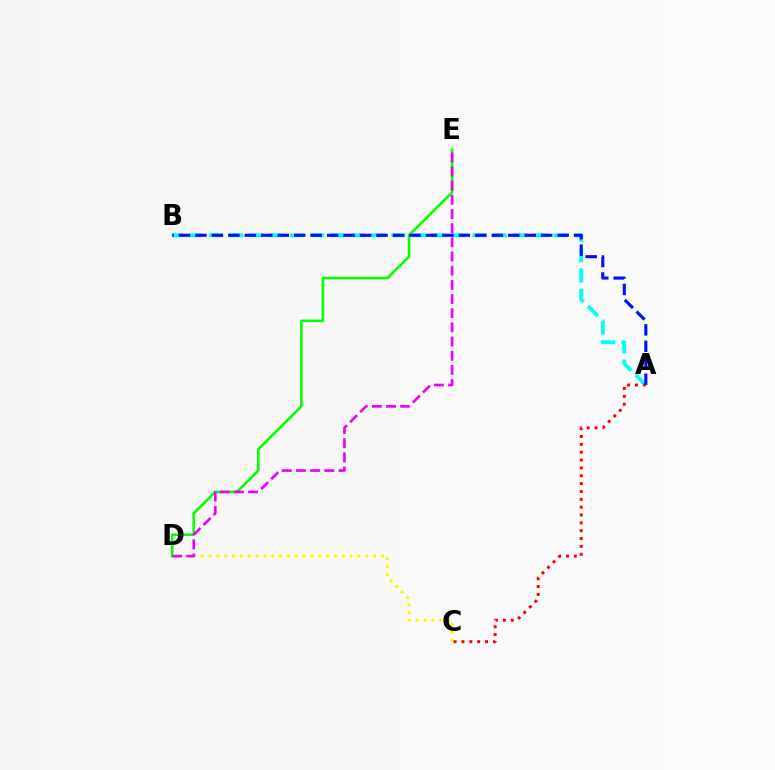{('D', 'E'): [{'color': '#08ff00', 'line_style': 'solid', 'thickness': 1.89}, {'color': '#ee00ff', 'line_style': 'dashed', 'thickness': 1.92}], ('A', 'B'): [{'color': '#00fff6', 'line_style': 'dashed', 'thickness': 2.75}, {'color': '#0010ff', 'line_style': 'dashed', 'thickness': 2.24}], ('C', 'D'): [{'color': '#fcf500', 'line_style': 'dotted', 'thickness': 2.13}], ('A', 'C'): [{'color': '#ff0000', 'line_style': 'dotted', 'thickness': 2.13}]}